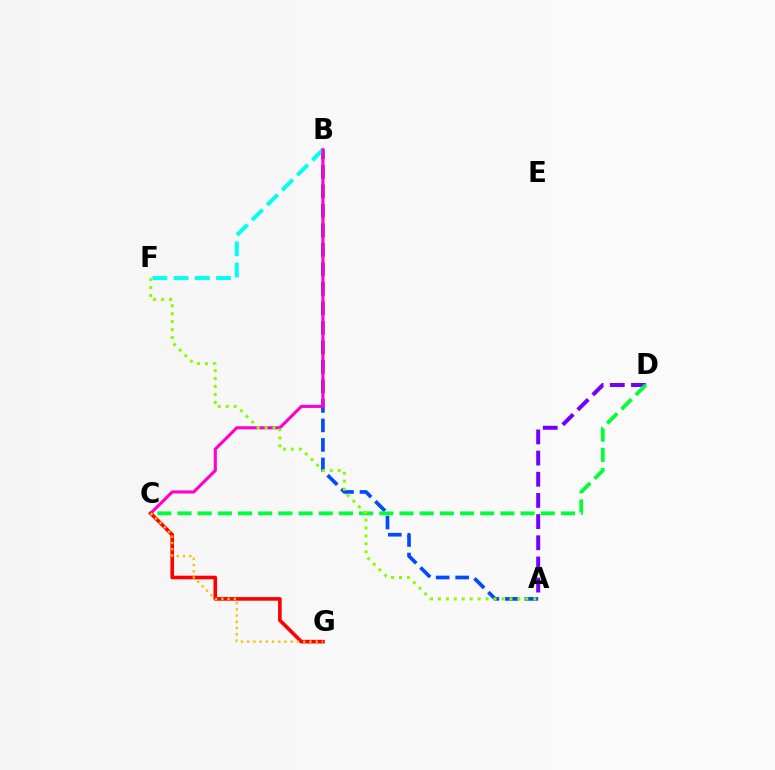{('A', 'B'): [{'color': '#004bff', 'line_style': 'dashed', 'thickness': 2.65}], ('B', 'F'): [{'color': '#00fff6', 'line_style': 'dashed', 'thickness': 2.89}], ('B', 'C'): [{'color': '#ff00cf', 'line_style': 'solid', 'thickness': 2.24}], ('A', 'D'): [{'color': '#7200ff', 'line_style': 'dashed', 'thickness': 2.88}], ('C', 'G'): [{'color': '#ff0000', 'line_style': 'solid', 'thickness': 2.61}, {'color': '#ffbd00', 'line_style': 'dotted', 'thickness': 1.69}], ('C', 'D'): [{'color': '#00ff39', 'line_style': 'dashed', 'thickness': 2.74}], ('A', 'F'): [{'color': '#84ff00', 'line_style': 'dotted', 'thickness': 2.16}]}